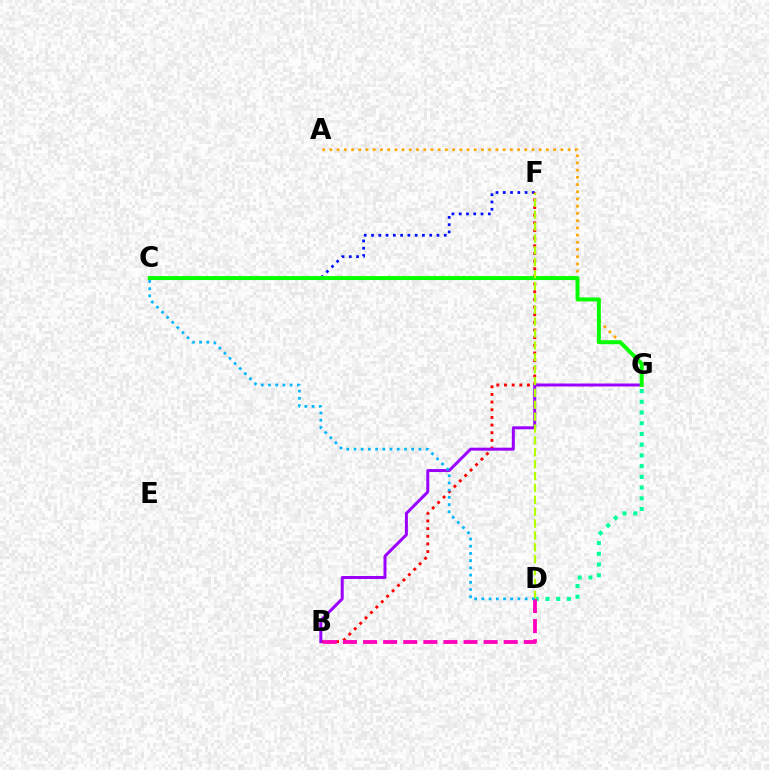{('D', 'G'): [{'color': '#00ff9d', 'line_style': 'dotted', 'thickness': 2.91}], ('C', 'F'): [{'color': '#0010ff', 'line_style': 'dotted', 'thickness': 1.98}], ('A', 'G'): [{'color': '#ffa500', 'line_style': 'dotted', 'thickness': 1.96}], ('B', 'F'): [{'color': '#ff0000', 'line_style': 'dotted', 'thickness': 2.08}], ('B', 'D'): [{'color': '#ff00bd', 'line_style': 'dashed', 'thickness': 2.73}], ('B', 'G'): [{'color': '#9b00ff', 'line_style': 'solid', 'thickness': 2.14}], ('C', 'G'): [{'color': '#08ff00', 'line_style': 'solid', 'thickness': 2.86}], ('D', 'F'): [{'color': '#b3ff00', 'line_style': 'dashed', 'thickness': 1.61}], ('C', 'D'): [{'color': '#00b5ff', 'line_style': 'dotted', 'thickness': 1.96}]}